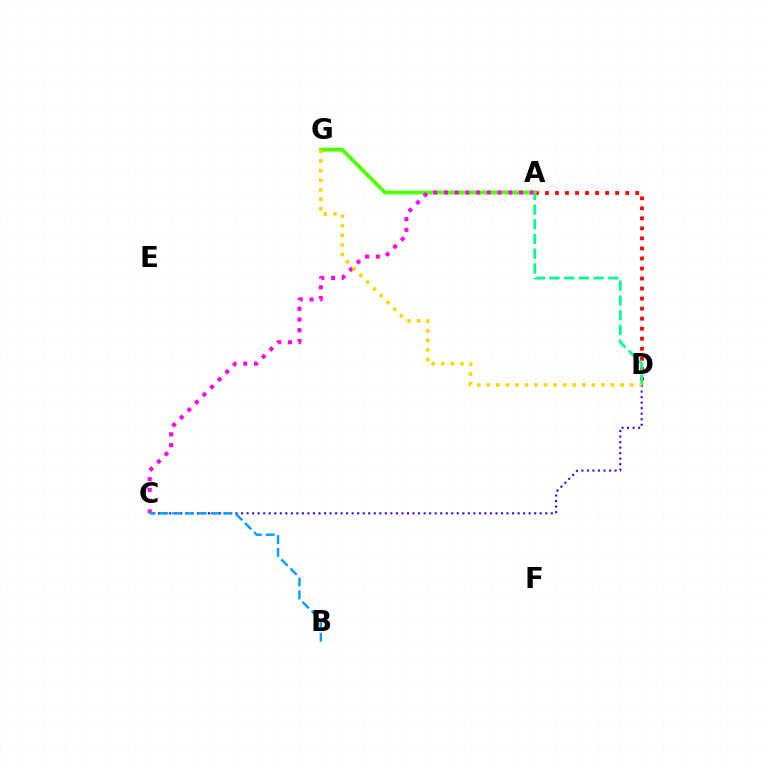{('A', 'D'): [{'color': '#ff0000', 'line_style': 'dotted', 'thickness': 2.73}, {'color': '#00ff86', 'line_style': 'dashed', 'thickness': 2.0}], ('A', 'G'): [{'color': '#4fff00', 'line_style': 'solid', 'thickness': 2.78}], ('A', 'C'): [{'color': '#ff00ed', 'line_style': 'dotted', 'thickness': 2.91}], ('C', 'D'): [{'color': '#3700ff', 'line_style': 'dotted', 'thickness': 1.5}], ('B', 'C'): [{'color': '#009eff', 'line_style': 'dashed', 'thickness': 1.74}], ('D', 'G'): [{'color': '#ffd500', 'line_style': 'dotted', 'thickness': 2.6}]}